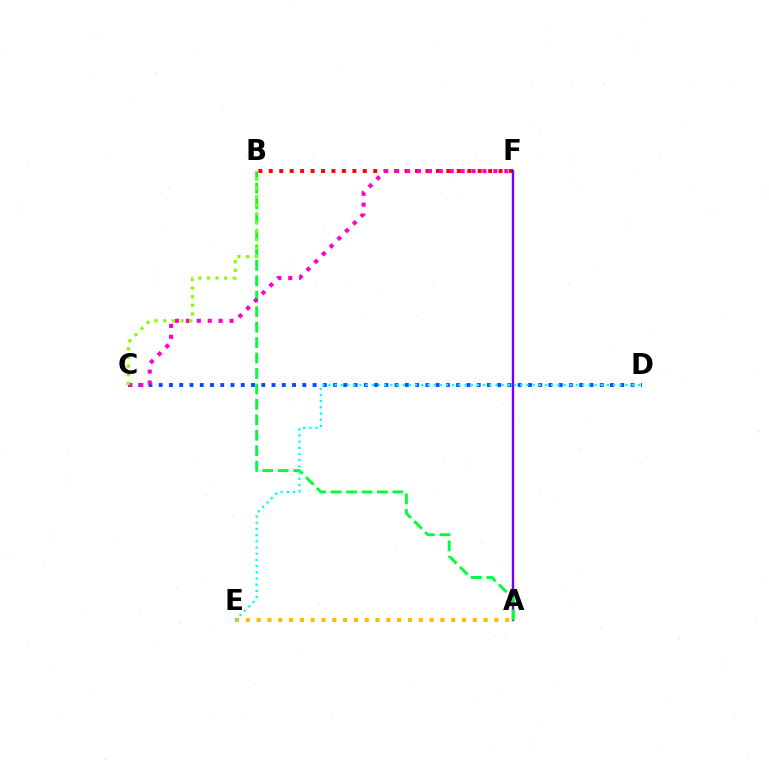{('B', 'F'): [{'color': '#ff0000', 'line_style': 'dotted', 'thickness': 2.84}], ('A', 'F'): [{'color': '#7200ff', 'line_style': 'solid', 'thickness': 1.71}], ('A', 'B'): [{'color': '#00ff39', 'line_style': 'dashed', 'thickness': 2.1}], ('C', 'D'): [{'color': '#004bff', 'line_style': 'dotted', 'thickness': 2.79}], ('C', 'F'): [{'color': '#ff00cf', 'line_style': 'dotted', 'thickness': 2.97}], ('A', 'E'): [{'color': '#ffbd00', 'line_style': 'dotted', 'thickness': 2.94}], ('D', 'E'): [{'color': '#00fff6', 'line_style': 'dotted', 'thickness': 1.68}], ('B', 'C'): [{'color': '#84ff00', 'line_style': 'dotted', 'thickness': 2.35}]}